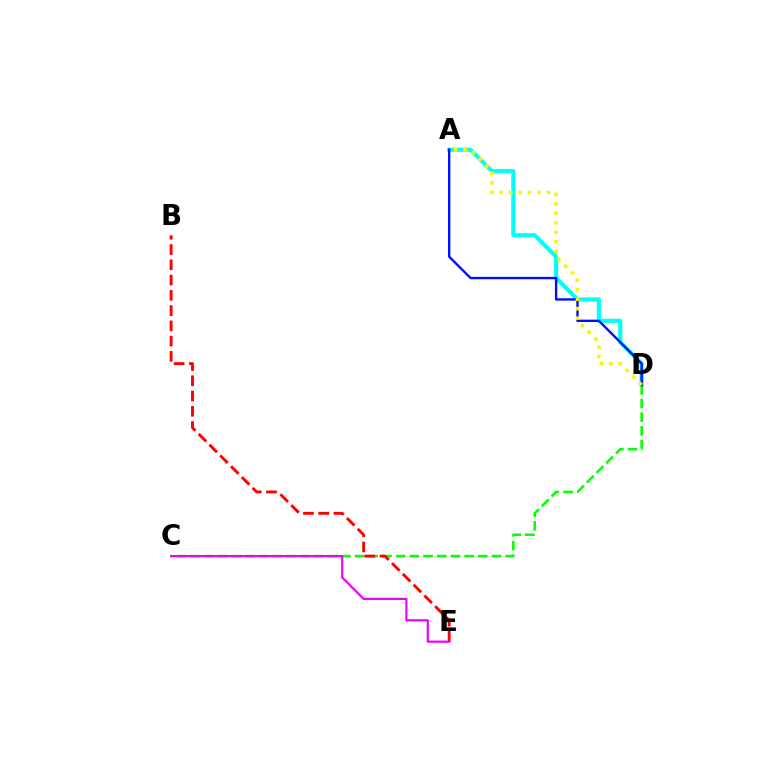{('A', 'D'): [{'color': '#00fff6', 'line_style': 'solid', 'thickness': 2.97}, {'color': '#0010ff', 'line_style': 'solid', 'thickness': 1.71}, {'color': '#fcf500', 'line_style': 'dotted', 'thickness': 2.57}], ('C', 'D'): [{'color': '#08ff00', 'line_style': 'dashed', 'thickness': 1.86}], ('B', 'E'): [{'color': '#ff0000', 'line_style': 'dashed', 'thickness': 2.07}], ('C', 'E'): [{'color': '#ee00ff', 'line_style': 'solid', 'thickness': 1.59}]}